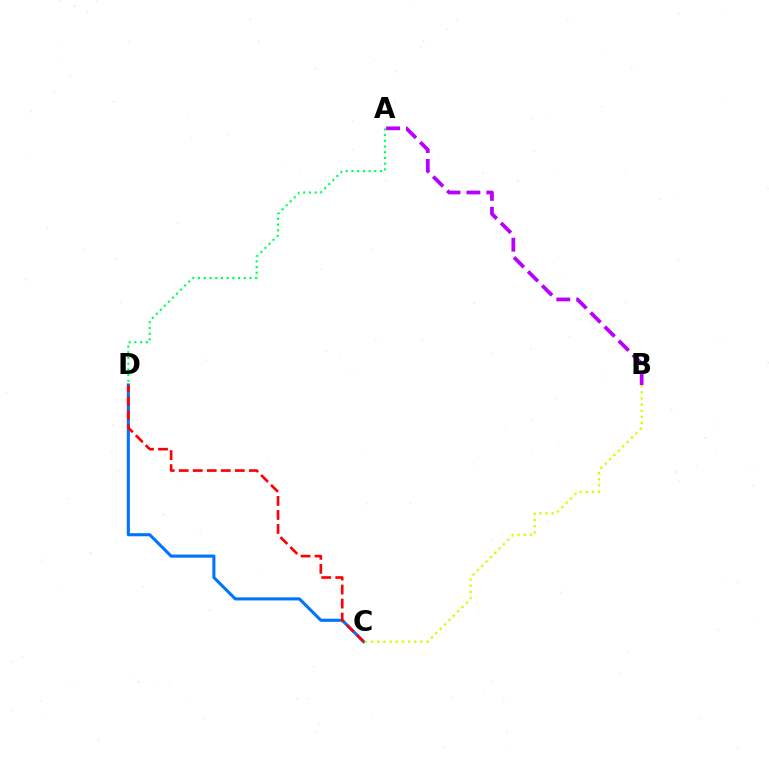{('A', 'B'): [{'color': '#b900ff', 'line_style': 'dashed', 'thickness': 2.7}], ('C', 'D'): [{'color': '#0074ff', 'line_style': 'solid', 'thickness': 2.22}, {'color': '#ff0000', 'line_style': 'dashed', 'thickness': 1.91}], ('B', 'C'): [{'color': '#d1ff00', 'line_style': 'dotted', 'thickness': 1.67}], ('A', 'D'): [{'color': '#00ff5c', 'line_style': 'dotted', 'thickness': 1.55}]}